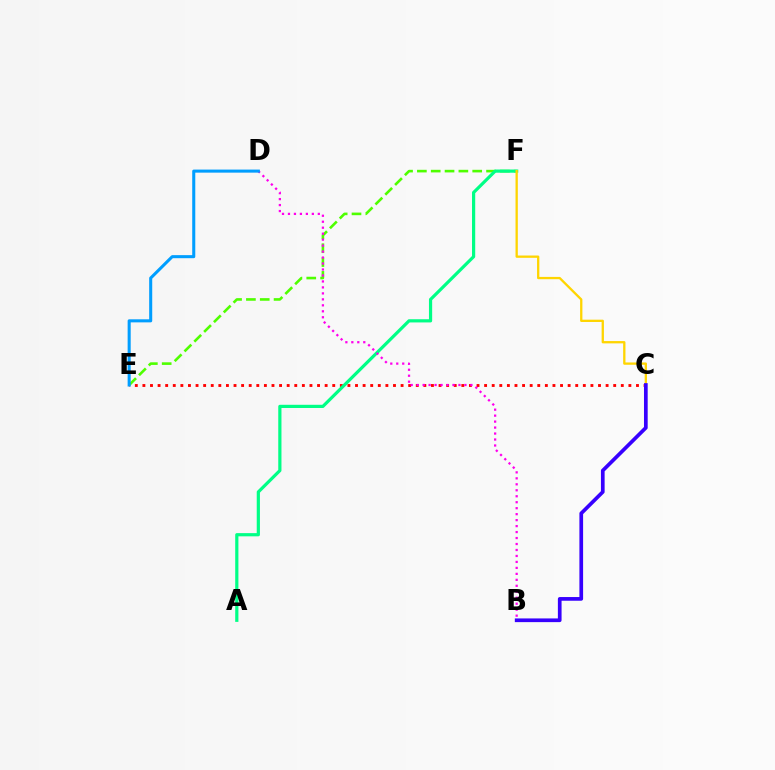{('C', 'E'): [{'color': '#ff0000', 'line_style': 'dotted', 'thickness': 2.06}], ('E', 'F'): [{'color': '#4fff00', 'line_style': 'dashed', 'thickness': 1.88}], ('A', 'F'): [{'color': '#00ff86', 'line_style': 'solid', 'thickness': 2.3}], ('C', 'F'): [{'color': '#ffd500', 'line_style': 'solid', 'thickness': 1.66}], ('B', 'D'): [{'color': '#ff00ed', 'line_style': 'dotted', 'thickness': 1.62}], ('D', 'E'): [{'color': '#009eff', 'line_style': 'solid', 'thickness': 2.2}], ('B', 'C'): [{'color': '#3700ff', 'line_style': 'solid', 'thickness': 2.66}]}